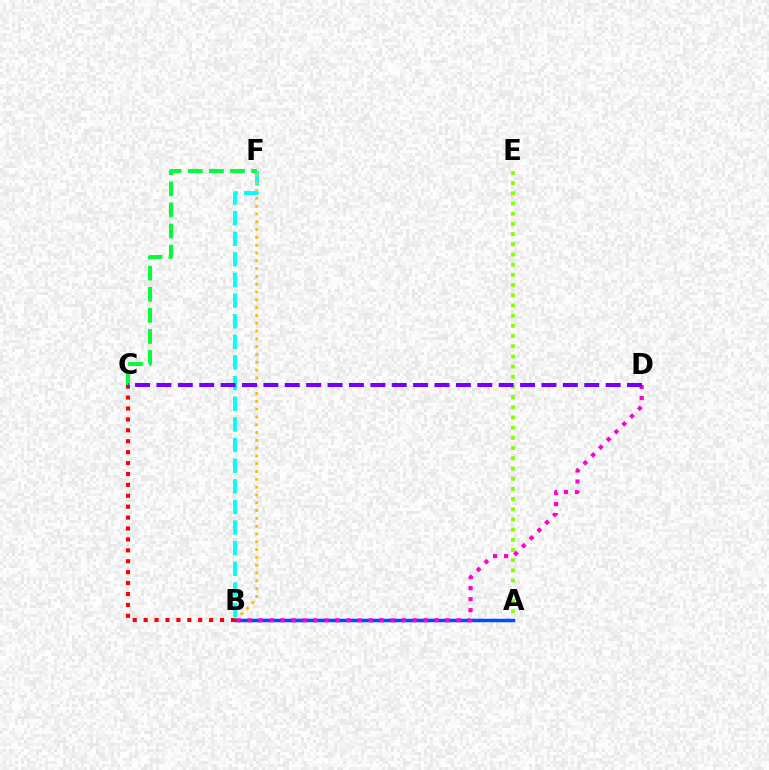{('C', 'F'): [{'color': '#00ff39', 'line_style': 'dashed', 'thickness': 2.86}], ('A', 'E'): [{'color': '#84ff00', 'line_style': 'dotted', 'thickness': 2.77}], ('B', 'F'): [{'color': '#00fff6', 'line_style': 'dashed', 'thickness': 2.8}, {'color': '#ffbd00', 'line_style': 'dotted', 'thickness': 2.12}], ('A', 'B'): [{'color': '#004bff', 'line_style': 'solid', 'thickness': 2.52}], ('B', 'C'): [{'color': '#ff0000', 'line_style': 'dotted', 'thickness': 2.96}], ('B', 'D'): [{'color': '#ff00cf', 'line_style': 'dotted', 'thickness': 2.99}], ('C', 'D'): [{'color': '#7200ff', 'line_style': 'dashed', 'thickness': 2.91}]}